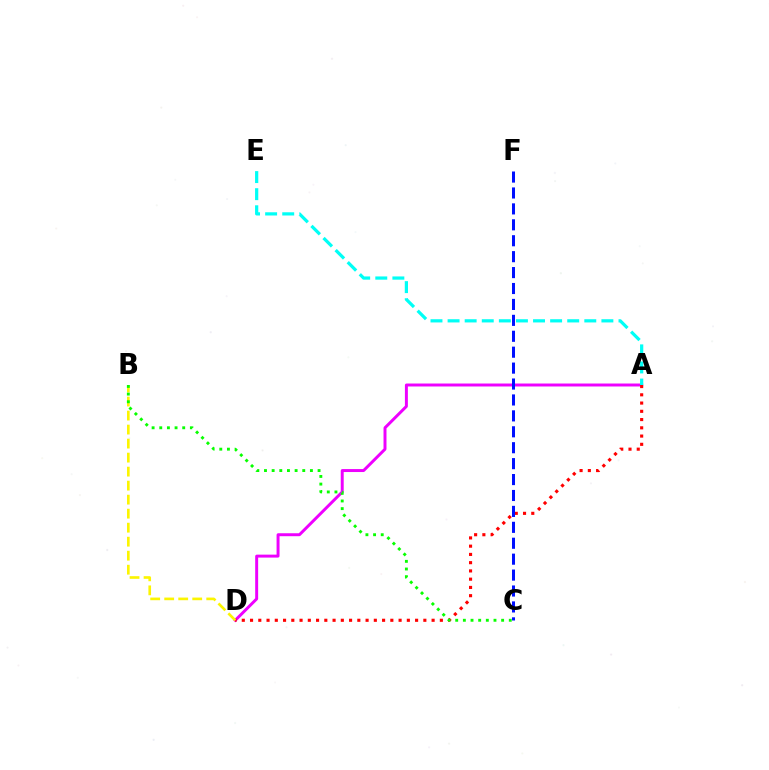{('A', 'D'): [{'color': '#ee00ff', 'line_style': 'solid', 'thickness': 2.13}, {'color': '#ff0000', 'line_style': 'dotted', 'thickness': 2.24}], ('C', 'F'): [{'color': '#0010ff', 'line_style': 'dashed', 'thickness': 2.16}], ('B', 'D'): [{'color': '#fcf500', 'line_style': 'dashed', 'thickness': 1.9}], ('B', 'C'): [{'color': '#08ff00', 'line_style': 'dotted', 'thickness': 2.08}], ('A', 'E'): [{'color': '#00fff6', 'line_style': 'dashed', 'thickness': 2.32}]}